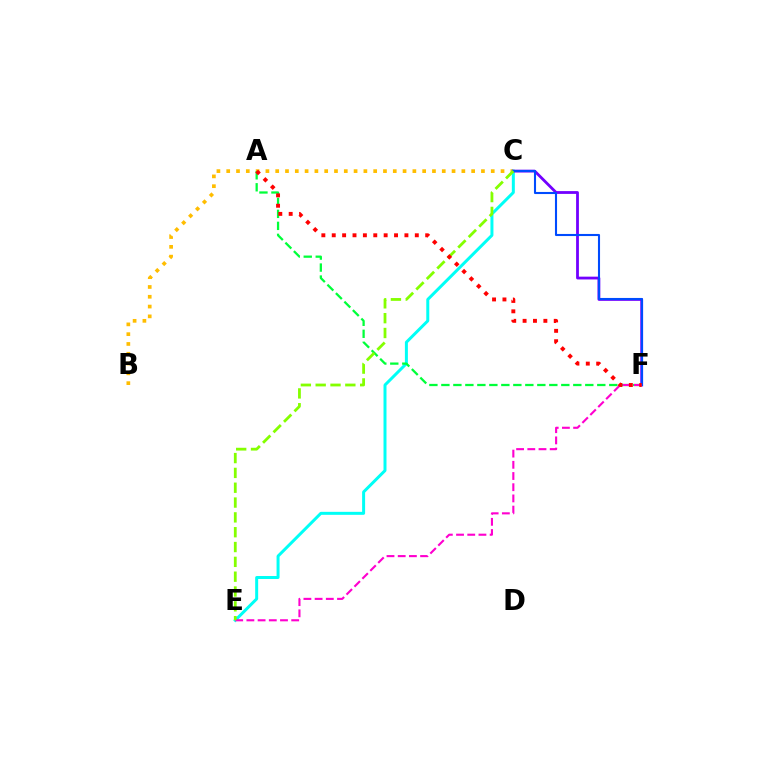{('B', 'C'): [{'color': '#ffbd00', 'line_style': 'dotted', 'thickness': 2.66}], ('C', 'E'): [{'color': '#00fff6', 'line_style': 'solid', 'thickness': 2.15}, {'color': '#84ff00', 'line_style': 'dashed', 'thickness': 2.01}], ('C', 'F'): [{'color': '#7200ff', 'line_style': 'solid', 'thickness': 2.02}, {'color': '#004bff', 'line_style': 'solid', 'thickness': 1.51}], ('A', 'F'): [{'color': '#00ff39', 'line_style': 'dashed', 'thickness': 1.63}, {'color': '#ff0000', 'line_style': 'dotted', 'thickness': 2.82}], ('E', 'F'): [{'color': '#ff00cf', 'line_style': 'dashed', 'thickness': 1.52}]}